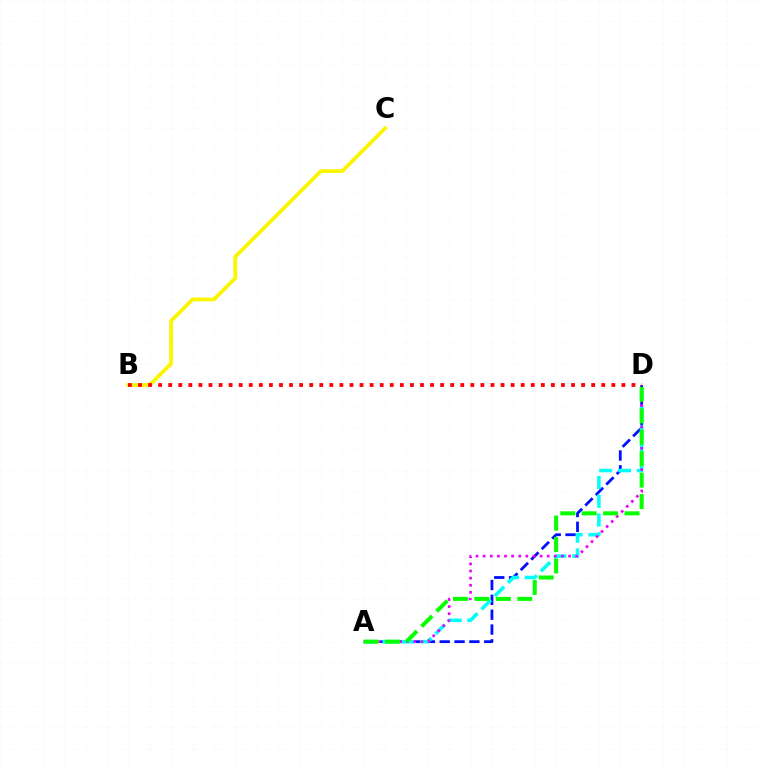{('A', 'D'): [{'color': '#0010ff', 'line_style': 'dashed', 'thickness': 2.02}, {'color': '#00fff6', 'line_style': 'dashed', 'thickness': 2.55}, {'color': '#ee00ff', 'line_style': 'dotted', 'thickness': 1.93}, {'color': '#08ff00', 'line_style': 'dashed', 'thickness': 2.91}], ('B', 'C'): [{'color': '#fcf500', 'line_style': 'solid', 'thickness': 2.71}], ('B', 'D'): [{'color': '#ff0000', 'line_style': 'dotted', 'thickness': 2.74}]}